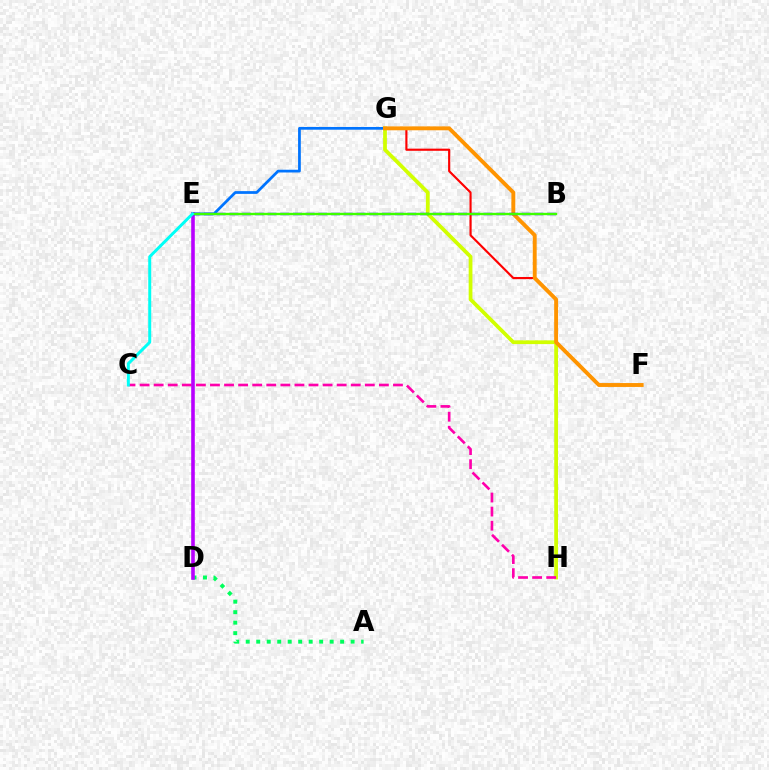{('A', 'D'): [{'color': '#00ff5c', 'line_style': 'dotted', 'thickness': 2.85}], ('E', 'G'): [{'color': '#0074ff', 'line_style': 'solid', 'thickness': 1.97}], ('G', 'H'): [{'color': '#ff0000', 'line_style': 'solid', 'thickness': 1.54}, {'color': '#d1ff00', 'line_style': 'solid', 'thickness': 2.7}], ('C', 'H'): [{'color': '#ff00ac', 'line_style': 'dashed', 'thickness': 1.91}], ('D', 'E'): [{'color': '#b900ff', 'line_style': 'solid', 'thickness': 2.59}], ('F', 'G'): [{'color': '#ff9400', 'line_style': 'solid', 'thickness': 2.81}], ('B', 'E'): [{'color': '#2500ff', 'line_style': 'dashed', 'thickness': 1.73}, {'color': '#3dff00', 'line_style': 'solid', 'thickness': 1.69}], ('C', 'E'): [{'color': '#00fff6', 'line_style': 'solid', 'thickness': 2.15}]}